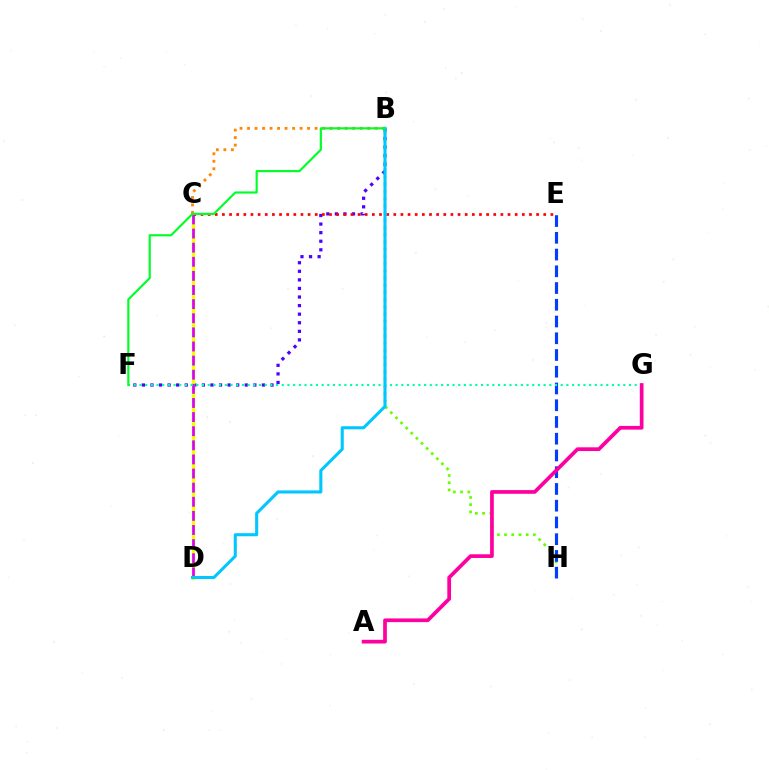{('B', 'F'): [{'color': '#4f00ff', 'line_style': 'dotted', 'thickness': 2.33}, {'color': '#00ff27', 'line_style': 'solid', 'thickness': 1.56}], ('C', 'D'): [{'color': '#eeff00', 'line_style': 'solid', 'thickness': 2.38}, {'color': '#d600ff', 'line_style': 'dashed', 'thickness': 1.92}], ('C', 'E'): [{'color': '#ff0000', 'line_style': 'dotted', 'thickness': 1.94}], ('B', 'H'): [{'color': '#66ff00', 'line_style': 'dotted', 'thickness': 1.96}], ('E', 'H'): [{'color': '#003fff', 'line_style': 'dashed', 'thickness': 2.27}], ('F', 'G'): [{'color': '#00ffaf', 'line_style': 'dotted', 'thickness': 1.55}], ('A', 'G'): [{'color': '#ff00a0', 'line_style': 'solid', 'thickness': 2.67}], ('B', 'C'): [{'color': '#ff8800', 'line_style': 'dotted', 'thickness': 2.04}], ('B', 'D'): [{'color': '#00c7ff', 'line_style': 'solid', 'thickness': 2.22}]}